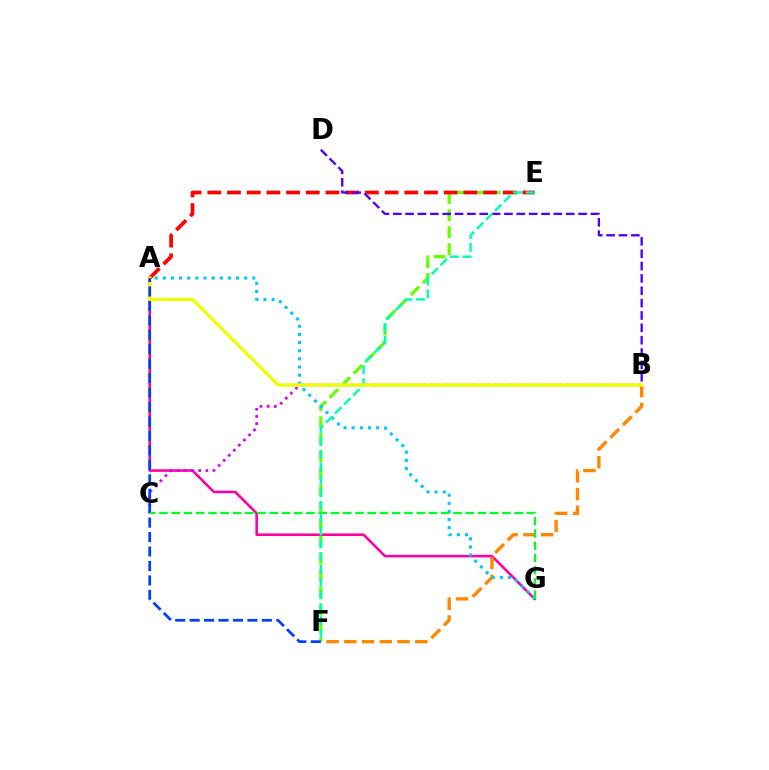{('E', 'F'): [{'color': '#66ff00', 'line_style': 'dashed', 'thickness': 2.32}, {'color': '#00ffaf', 'line_style': 'dashed', 'thickness': 1.74}], ('A', 'E'): [{'color': '#ff0000', 'line_style': 'dashed', 'thickness': 2.68}], ('A', 'G'): [{'color': '#ff00a0', 'line_style': 'solid', 'thickness': 1.85}, {'color': '#00c7ff', 'line_style': 'dotted', 'thickness': 2.21}], ('B', 'F'): [{'color': '#ff8800', 'line_style': 'dashed', 'thickness': 2.41}], ('B', 'D'): [{'color': '#4f00ff', 'line_style': 'dashed', 'thickness': 1.68}], ('B', 'C'): [{'color': '#d600ff', 'line_style': 'dotted', 'thickness': 1.95}], ('A', 'B'): [{'color': '#eeff00', 'line_style': 'solid', 'thickness': 2.38}], ('A', 'F'): [{'color': '#003fff', 'line_style': 'dashed', 'thickness': 1.96}], ('C', 'G'): [{'color': '#00ff27', 'line_style': 'dashed', 'thickness': 1.66}]}